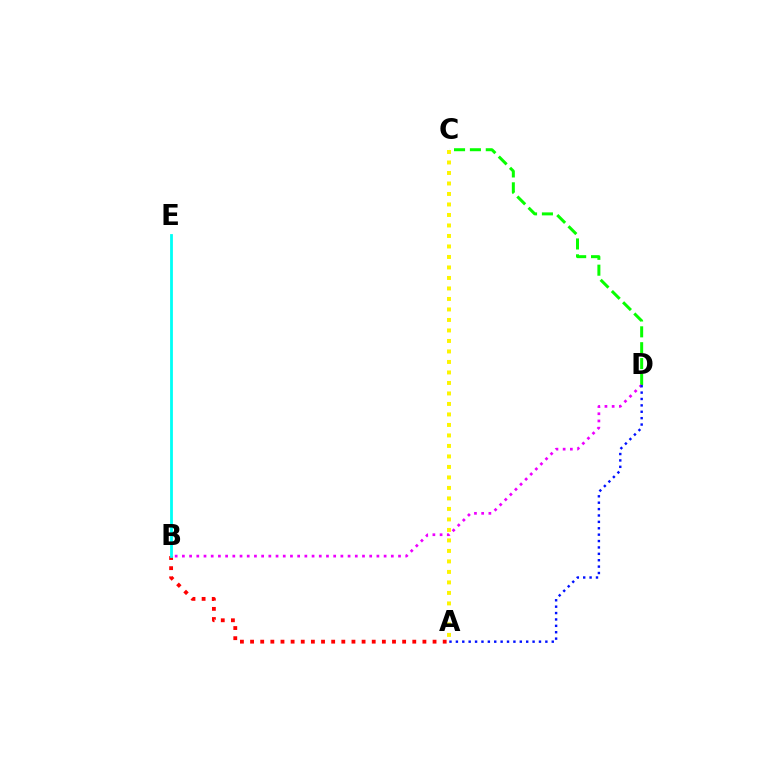{('A', 'B'): [{'color': '#ff0000', 'line_style': 'dotted', 'thickness': 2.75}], ('C', 'D'): [{'color': '#08ff00', 'line_style': 'dashed', 'thickness': 2.16}], ('B', 'E'): [{'color': '#00fff6', 'line_style': 'solid', 'thickness': 2.01}], ('B', 'D'): [{'color': '#ee00ff', 'line_style': 'dotted', 'thickness': 1.96}], ('A', 'C'): [{'color': '#fcf500', 'line_style': 'dotted', 'thickness': 2.85}], ('A', 'D'): [{'color': '#0010ff', 'line_style': 'dotted', 'thickness': 1.74}]}